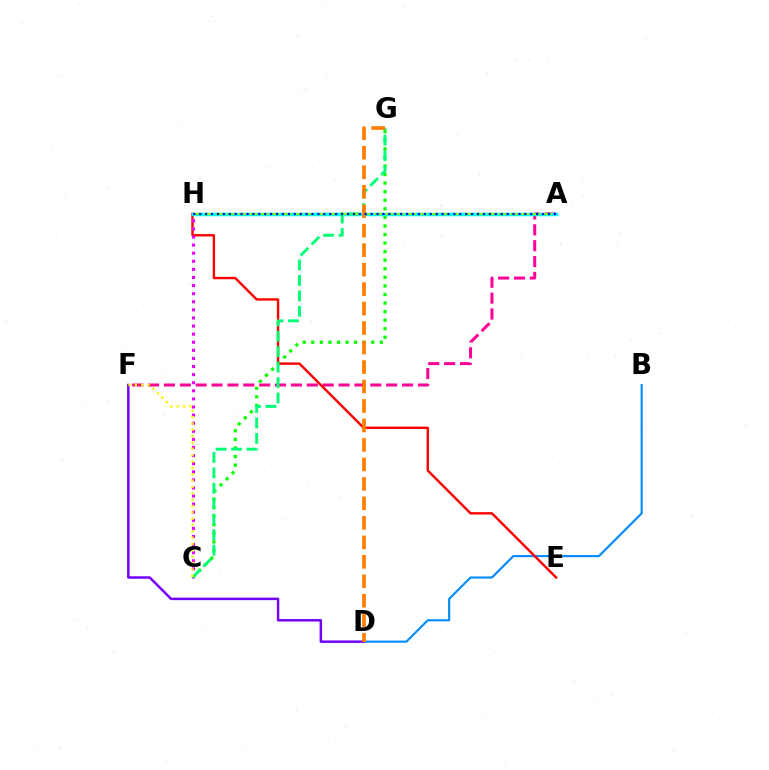{('A', 'F'): [{'color': '#ff0094', 'line_style': 'dashed', 'thickness': 2.16}], ('B', 'D'): [{'color': '#008cff', 'line_style': 'solid', 'thickness': 1.55}], ('C', 'G'): [{'color': '#08ff00', 'line_style': 'dotted', 'thickness': 2.33}, {'color': '#00ff74', 'line_style': 'dashed', 'thickness': 2.1}], ('E', 'H'): [{'color': '#ff0000', 'line_style': 'solid', 'thickness': 1.72}], ('C', 'H'): [{'color': '#ee00ff', 'line_style': 'dotted', 'thickness': 2.2}], ('A', 'H'): [{'color': '#00fff6', 'line_style': 'solid', 'thickness': 2.5}, {'color': '#84ff00', 'line_style': 'dashed', 'thickness': 1.54}, {'color': '#0010ff', 'line_style': 'dotted', 'thickness': 1.61}], ('D', 'F'): [{'color': '#7200ff', 'line_style': 'solid', 'thickness': 1.78}], ('C', 'F'): [{'color': '#fcf500', 'line_style': 'dotted', 'thickness': 1.72}], ('D', 'G'): [{'color': '#ff7c00', 'line_style': 'dashed', 'thickness': 2.65}]}